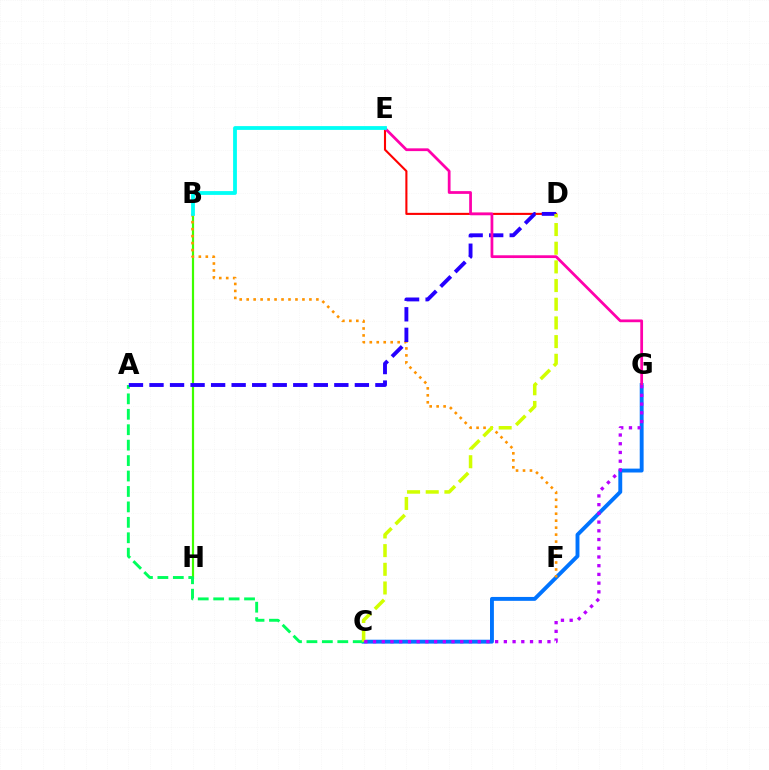{('D', 'E'): [{'color': '#ff0000', 'line_style': 'solid', 'thickness': 1.51}], ('C', 'G'): [{'color': '#0074ff', 'line_style': 'solid', 'thickness': 2.8}, {'color': '#b900ff', 'line_style': 'dotted', 'thickness': 2.37}], ('B', 'H'): [{'color': '#3dff00', 'line_style': 'solid', 'thickness': 1.58}], ('B', 'F'): [{'color': '#ff9400', 'line_style': 'dotted', 'thickness': 1.89}], ('A', 'C'): [{'color': '#00ff5c', 'line_style': 'dashed', 'thickness': 2.1}], ('A', 'D'): [{'color': '#2500ff', 'line_style': 'dashed', 'thickness': 2.79}], ('E', 'G'): [{'color': '#ff00ac', 'line_style': 'solid', 'thickness': 1.99}], ('C', 'D'): [{'color': '#d1ff00', 'line_style': 'dashed', 'thickness': 2.54}], ('B', 'E'): [{'color': '#00fff6', 'line_style': 'solid', 'thickness': 2.73}]}